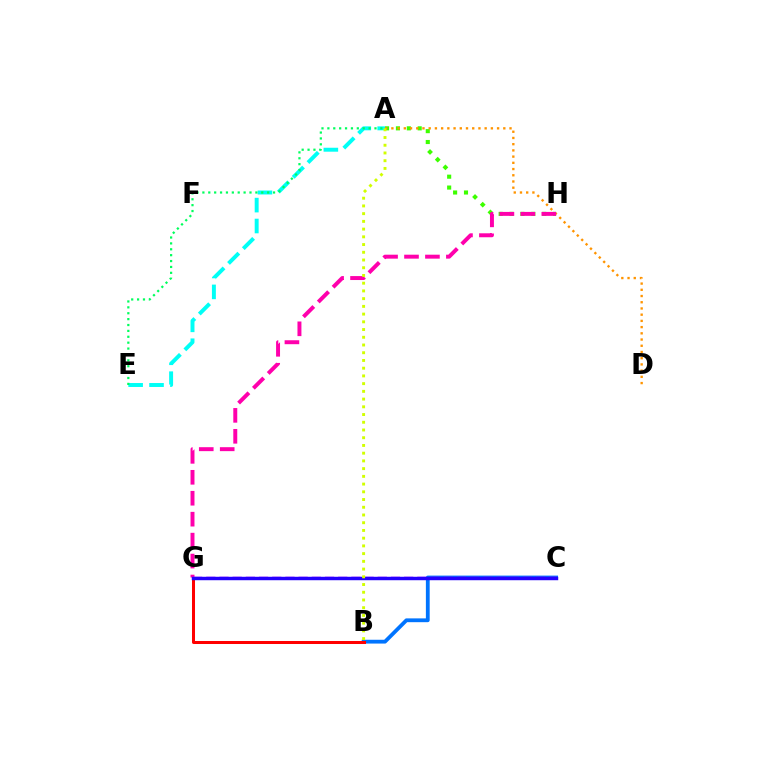{('A', 'E'): [{'color': '#00fff6', 'line_style': 'dashed', 'thickness': 2.84}, {'color': '#00ff5c', 'line_style': 'dotted', 'thickness': 1.6}], ('A', 'H'): [{'color': '#3dff00', 'line_style': 'dotted', 'thickness': 2.96}], ('B', 'C'): [{'color': '#0074ff', 'line_style': 'solid', 'thickness': 2.74}], ('B', 'G'): [{'color': '#ff0000', 'line_style': 'solid', 'thickness': 2.17}], ('A', 'D'): [{'color': '#ff9400', 'line_style': 'dotted', 'thickness': 1.69}], ('G', 'H'): [{'color': '#ff00ac', 'line_style': 'dashed', 'thickness': 2.85}], ('C', 'G'): [{'color': '#b900ff', 'line_style': 'dashed', 'thickness': 1.79}, {'color': '#2500ff', 'line_style': 'solid', 'thickness': 2.47}], ('A', 'B'): [{'color': '#d1ff00', 'line_style': 'dotted', 'thickness': 2.1}]}